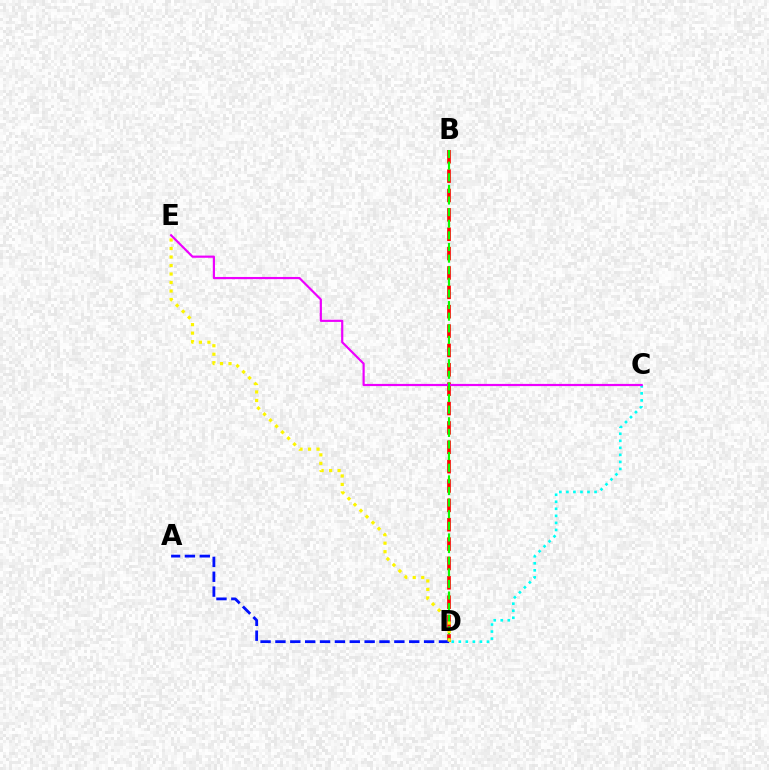{('C', 'D'): [{'color': '#00fff6', 'line_style': 'dotted', 'thickness': 1.91}], ('B', 'D'): [{'color': '#ff0000', 'line_style': 'dashed', 'thickness': 2.63}, {'color': '#08ff00', 'line_style': 'dashed', 'thickness': 1.58}], ('C', 'E'): [{'color': '#ee00ff', 'line_style': 'solid', 'thickness': 1.57}], ('A', 'D'): [{'color': '#0010ff', 'line_style': 'dashed', 'thickness': 2.02}], ('D', 'E'): [{'color': '#fcf500', 'line_style': 'dotted', 'thickness': 2.31}]}